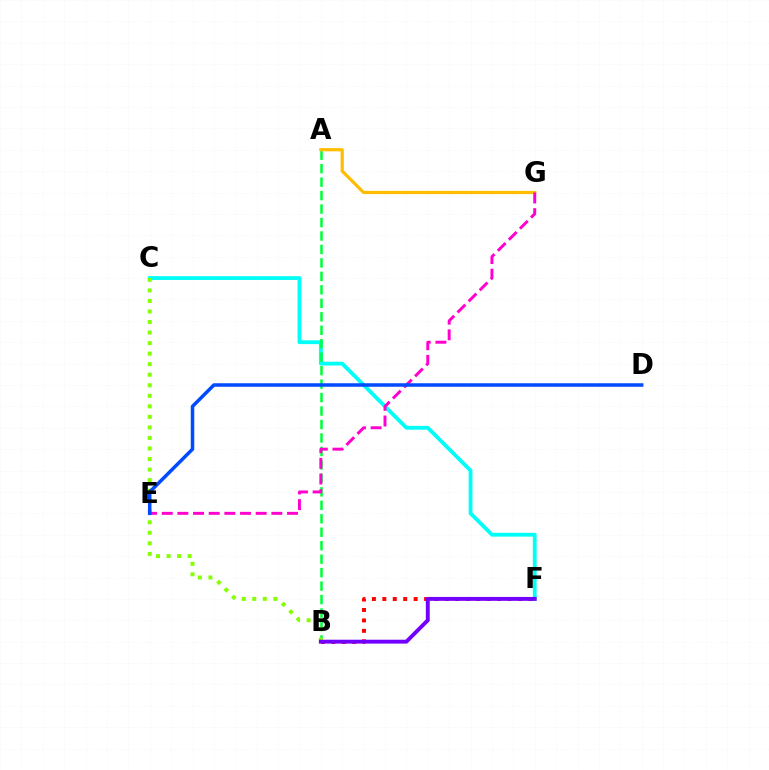{('C', 'F'): [{'color': '#00fff6', 'line_style': 'solid', 'thickness': 2.75}], ('A', 'B'): [{'color': '#00ff39', 'line_style': 'dashed', 'thickness': 1.83}], ('B', 'C'): [{'color': '#84ff00', 'line_style': 'dotted', 'thickness': 2.86}], ('B', 'F'): [{'color': '#ff0000', 'line_style': 'dotted', 'thickness': 2.84}, {'color': '#7200ff', 'line_style': 'solid', 'thickness': 2.81}], ('A', 'G'): [{'color': '#ffbd00', 'line_style': 'solid', 'thickness': 2.31}], ('E', 'G'): [{'color': '#ff00cf', 'line_style': 'dashed', 'thickness': 2.13}], ('D', 'E'): [{'color': '#004bff', 'line_style': 'solid', 'thickness': 2.52}]}